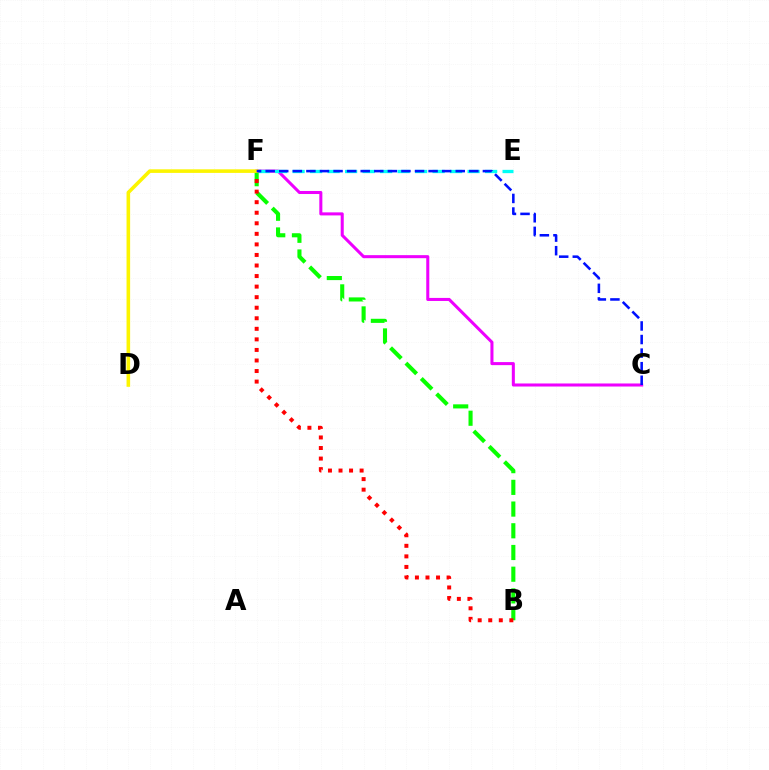{('C', 'F'): [{'color': '#ee00ff', 'line_style': 'solid', 'thickness': 2.19}, {'color': '#0010ff', 'line_style': 'dashed', 'thickness': 1.84}], ('B', 'F'): [{'color': '#08ff00', 'line_style': 'dashed', 'thickness': 2.95}, {'color': '#ff0000', 'line_style': 'dotted', 'thickness': 2.87}], ('E', 'F'): [{'color': '#00fff6', 'line_style': 'dashed', 'thickness': 2.38}], ('D', 'F'): [{'color': '#fcf500', 'line_style': 'solid', 'thickness': 2.58}]}